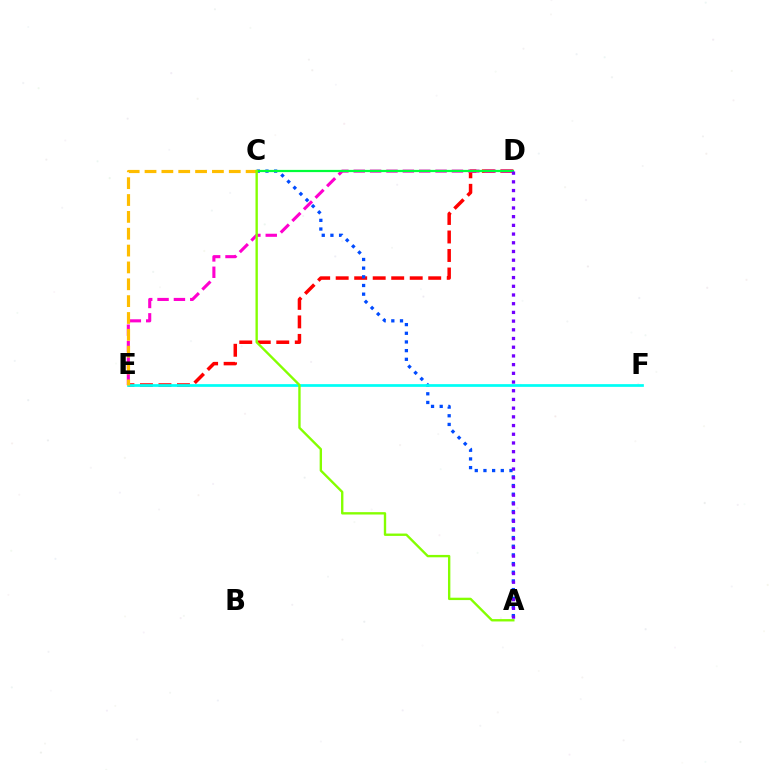{('D', 'E'): [{'color': '#ff0000', 'line_style': 'dashed', 'thickness': 2.51}, {'color': '#ff00cf', 'line_style': 'dashed', 'thickness': 2.22}], ('A', 'C'): [{'color': '#004bff', 'line_style': 'dotted', 'thickness': 2.36}, {'color': '#84ff00', 'line_style': 'solid', 'thickness': 1.7}], ('E', 'F'): [{'color': '#00fff6', 'line_style': 'solid', 'thickness': 1.96}], ('C', 'E'): [{'color': '#ffbd00', 'line_style': 'dashed', 'thickness': 2.29}], ('C', 'D'): [{'color': '#00ff39', 'line_style': 'solid', 'thickness': 1.6}], ('A', 'D'): [{'color': '#7200ff', 'line_style': 'dotted', 'thickness': 2.36}]}